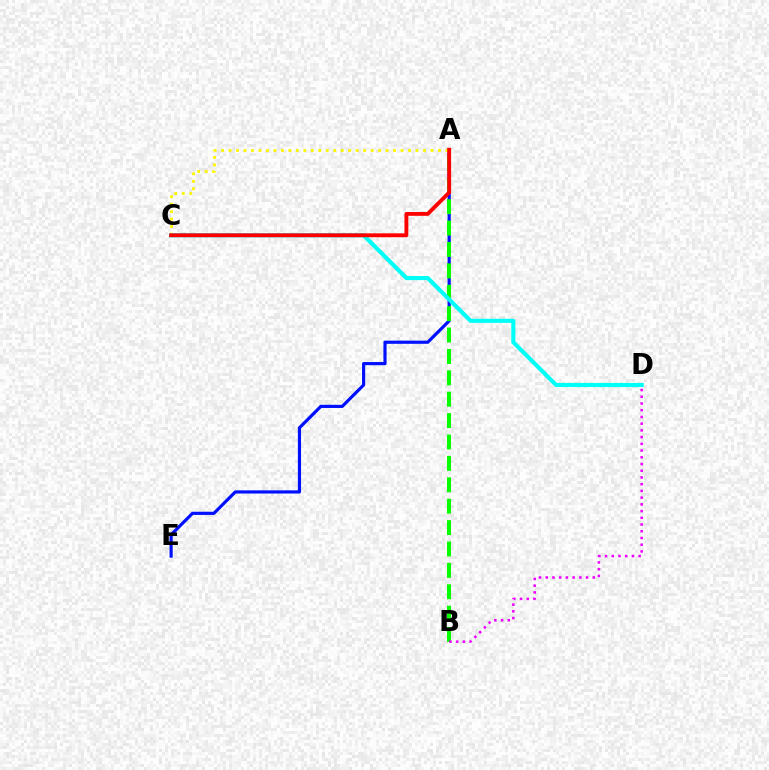{('A', 'E'): [{'color': '#0010ff', 'line_style': 'solid', 'thickness': 2.29}], ('A', 'B'): [{'color': '#08ff00', 'line_style': 'dashed', 'thickness': 2.91}], ('A', 'C'): [{'color': '#fcf500', 'line_style': 'dotted', 'thickness': 2.03}, {'color': '#ff0000', 'line_style': 'solid', 'thickness': 2.78}], ('C', 'D'): [{'color': '#00fff6', 'line_style': 'solid', 'thickness': 2.96}], ('B', 'D'): [{'color': '#ee00ff', 'line_style': 'dotted', 'thickness': 1.83}]}